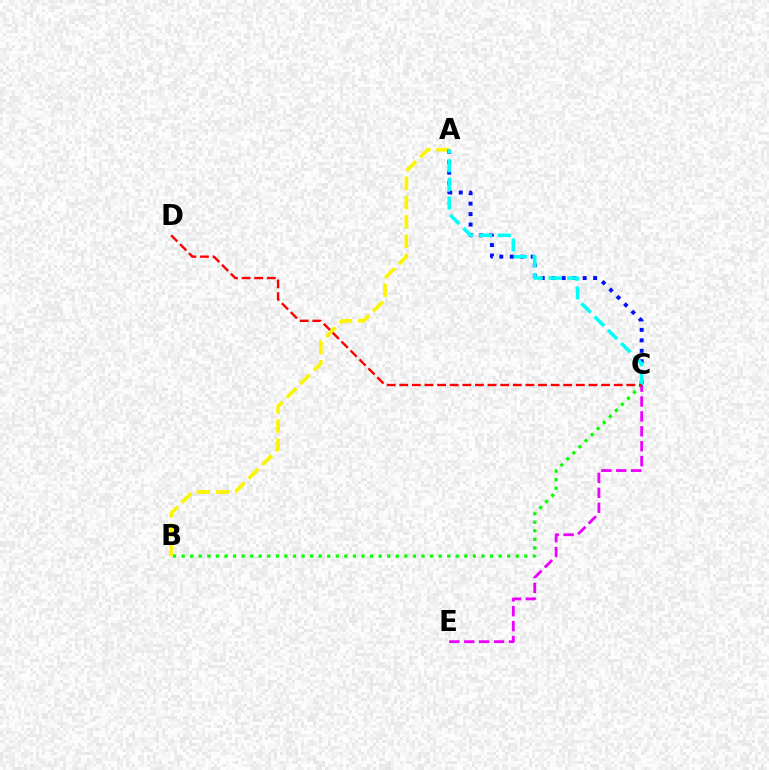{('B', 'C'): [{'color': '#08ff00', 'line_style': 'dotted', 'thickness': 2.33}], ('A', 'B'): [{'color': '#fcf500', 'line_style': 'dashed', 'thickness': 2.62}], ('A', 'C'): [{'color': '#0010ff', 'line_style': 'dotted', 'thickness': 2.85}, {'color': '#00fff6', 'line_style': 'dashed', 'thickness': 2.54}], ('C', 'E'): [{'color': '#ee00ff', 'line_style': 'dashed', 'thickness': 2.02}], ('C', 'D'): [{'color': '#ff0000', 'line_style': 'dashed', 'thickness': 1.71}]}